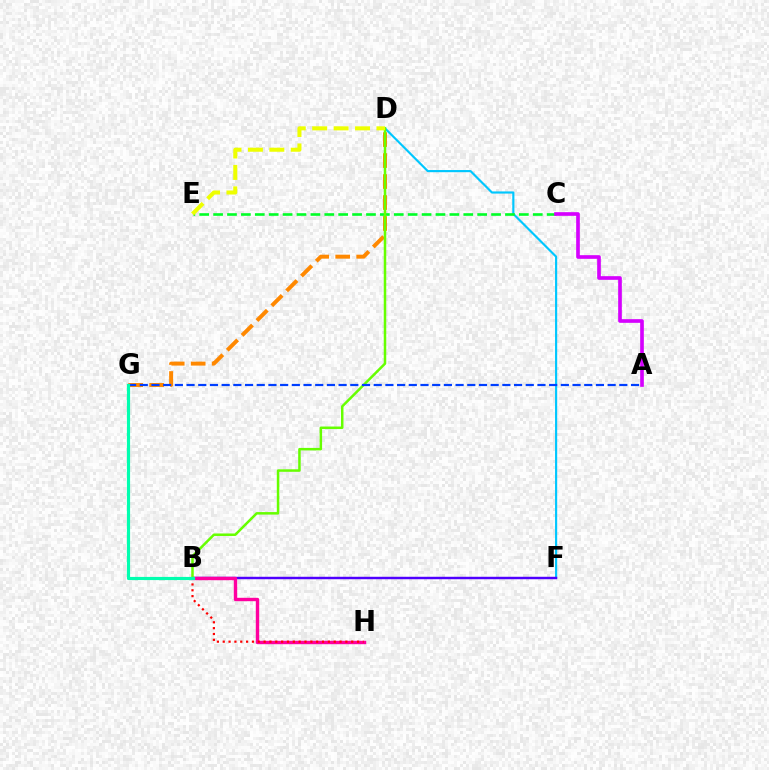{('D', 'F'): [{'color': '#00c7ff', 'line_style': 'solid', 'thickness': 1.55}], ('B', 'F'): [{'color': '#4f00ff', 'line_style': 'solid', 'thickness': 1.76}], ('D', 'G'): [{'color': '#ff8800', 'line_style': 'dashed', 'thickness': 2.85}], ('B', 'H'): [{'color': '#ff00a0', 'line_style': 'solid', 'thickness': 2.45}, {'color': '#ff0000', 'line_style': 'dotted', 'thickness': 1.59}], ('C', 'E'): [{'color': '#00ff27', 'line_style': 'dashed', 'thickness': 1.89}], ('B', 'D'): [{'color': '#66ff00', 'line_style': 'solid', 'thickness': 1.8}], ('A', 'C'): [{'color': '#d600ff', 'line_style': 'solid', 'thickness': 2.63}], ('D', 'E'): [{'color': '#eeff00', 'line_style': 'dashed', 'thickness': 2.91}], ('A', 'G'): [{'color': '#003fff', 'line_style': 'dashed', 'thickness': 1.59}], ('B', 'G'): [{'color': '#00ffaf', 'line_style': 'solid', 'thickness': 2.29}]}